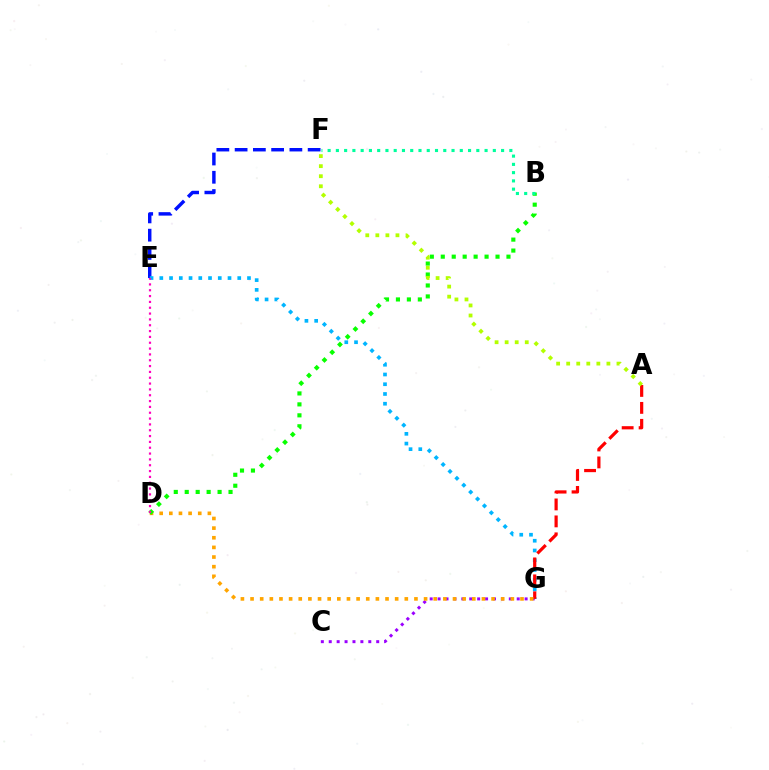{('C', 'G'): [{'color': '#9b00ff', 'line_style': 'dotted', 'thickness': 2.15}], ('E', 'F'): [{'color': '#0010ff', 'line_style': 'dashed', 'thickness': 2.48}], ('E', 'G'): [{'color': '#00b5ff', 'line_style': 'dotted', 'thickness': 2.65}], ('A', 'G'): [{'color': '#ff0000', 'line_style': 'dashed', 'thickness': 2.3}], ('D', 'G'): [{'color': '#ffa500', 'line_style': 'dotted', 'thickness': 2.62}], ('B', 'D'): [{'color': '#08ff00', 'line_style': 'dotted', 'thickness': 2.98}], ('A', 'F'): [{'color': '#b3ff00', 'line_style': 'dotted', 'thickness': 2.73}], ('B', 'F'): [{'color': '#00ff9d', 'line_style': 'dotted', 'thickness': 2.24}], ('D', 'E'): [{'color': '#ff00bd', 'line_style': 'dotted', 'thickness': 1.58}]}